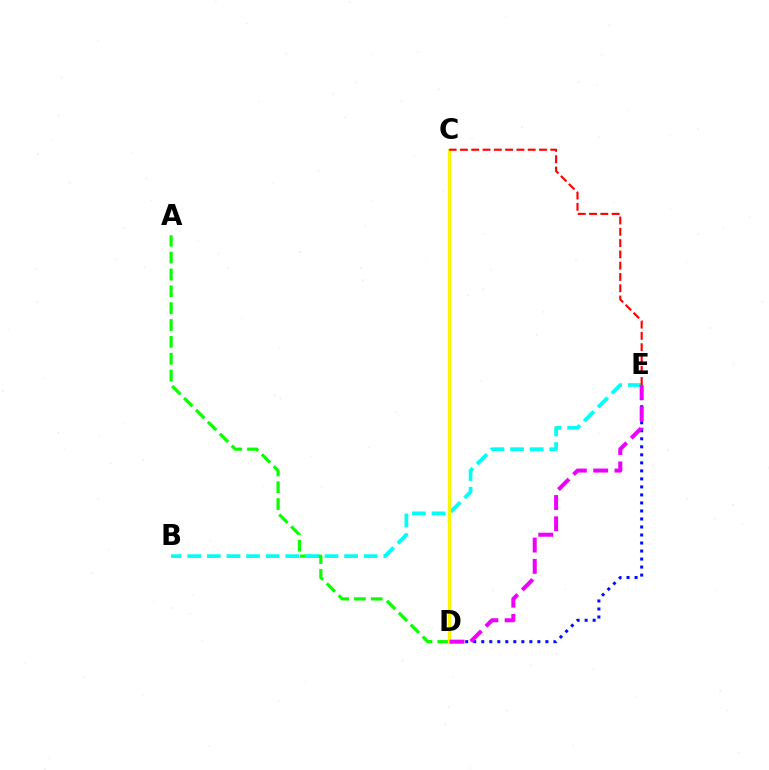{('D', 'E'): [{'color': '#0010ff', 'line_style': 'dotted', 'thickness': 2.18}, {'color': '#ee00ff', 'line_style': 'dashed', 'thickness': 2.9}], ('A', 'D'): [{'color': '#08ff00', 'line_style': 'dashed', 'thickness': 2.29}], ('B', 'E'): [{'color': '#00fff6', 'line_style': 'dashed', 'thickness': 2.66}], ('C', 'D'): [{'color': '#fcf500', 'line_style': 'solid', 'thickness': 2.3}], ('C', 'E'): [{'color': '#ff0000', 'line_style': 'dashed', 'thickness': 1.53}]}